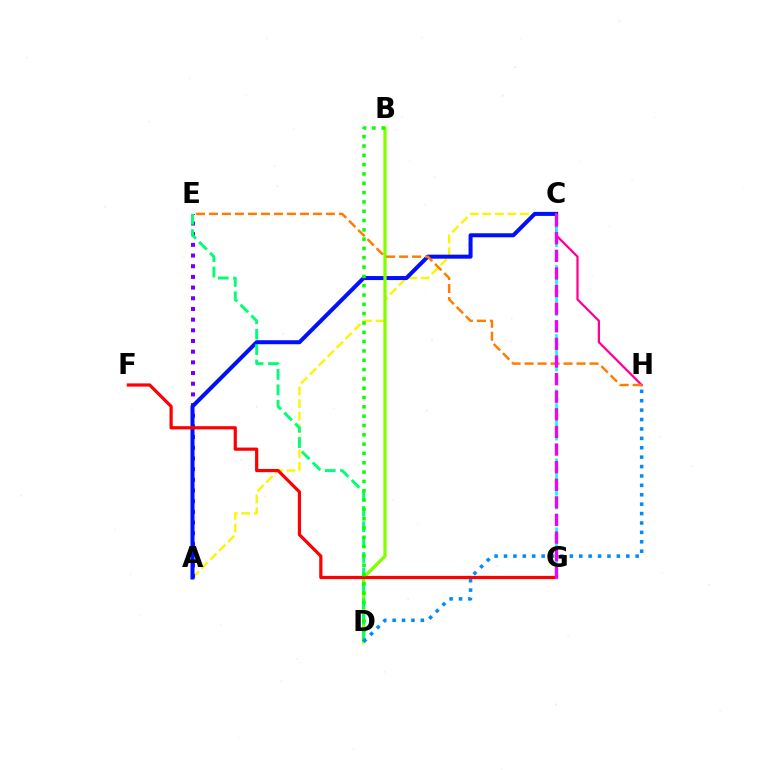{('A', 'C'): [{'color': '#fcf500', 'line_style': 'dashed', 'thickness': 1.71}, {'color': '#0010ff', 'line_style': 'solid', 'thickness': 2.9}], ('A', 'E'): [{'color': '#7200ff', 'line_style': 'dotted', 'thickness': 2.9}], ('B', 'D'): [{'color': '#84ff00', 'line_style': 'solid', 'thickness': 2.36}, {'color': '#08ff00', 'line_style': 'dotted', 'thickness': 2.53}], ('D', 'E'): [{'color': '#00ff74', 'line_style': 'dashed', 'thickness': 2.09}], ('C', 'H'): [{'color': '#ff0094', 'line_style': 'solid', 'thickness': 1.63}], ('F', 'G'): [{'color': '#ff0000', 'line_style': 'solid', 'thickness': 2.31}], ('E', 'H'): [{'color': '#ff7c00', 'line_style': 'dashed', 'thickness': 1.76}], ('C', 'G'): [{'color': '#00fff6', 'line_style': 'dashed', 'thickness': 1.88}, {'color': '#ee00ff', 'line_style': 'dashed', 'thickness': 2.39}], ('D', 'H'): [{'color': '#008cff', 'line_style': 'dotted', 'thickness': 2.56}]}